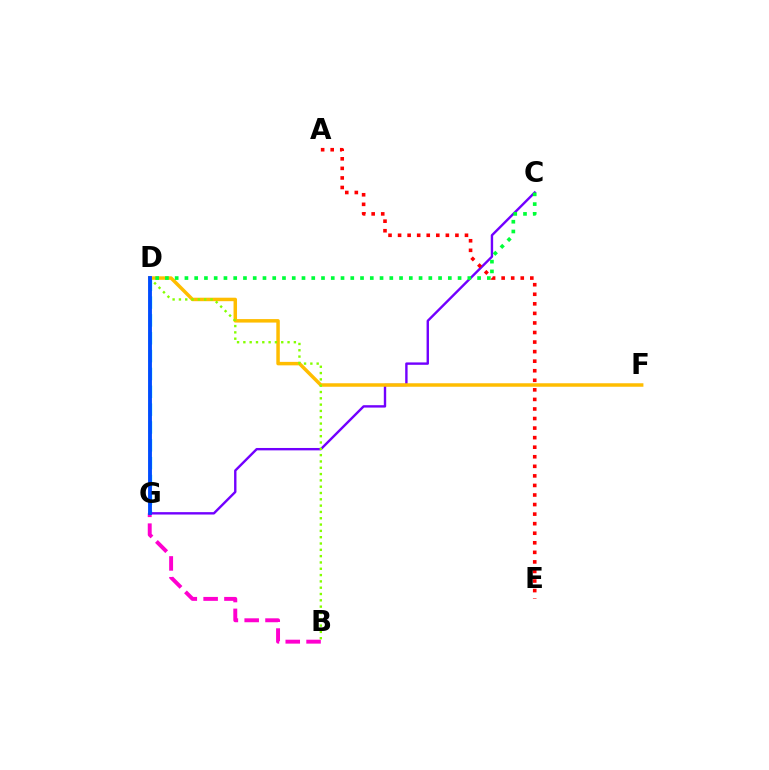{('B', 'G'): [{'color': '#ff00cf', 'line_style': 'dashed', 'thickness': 2.83}], ('D', 'G'): [{'color': '#00fff6', 'line_style': 'dashed', 'thickness': 2.42}, {'color': '#004bff', 'line_style': 'solid', 'thickness': 2.78}], ('C', 'G'): [{'color': '#7200ff', 'line_style': 'solid', 'thickness': 1.72}], ('D', 'F'): [{'color': '#ffbd00', 'line_style': 'solid', 'thickness': 2.51}], ('C', 'D'): [{'color': '#00ff39', 'line_style': 'dotted', 'thickness': 2.65}], ('B', 'D'): [{'color': '#84ff00', 'line_style': 'dotted', 'thickness': 1.72}], ('A', 'E'): [{'color': '#ff0000', 'line_style': 'dotted', 'thickness': 2.6}]}